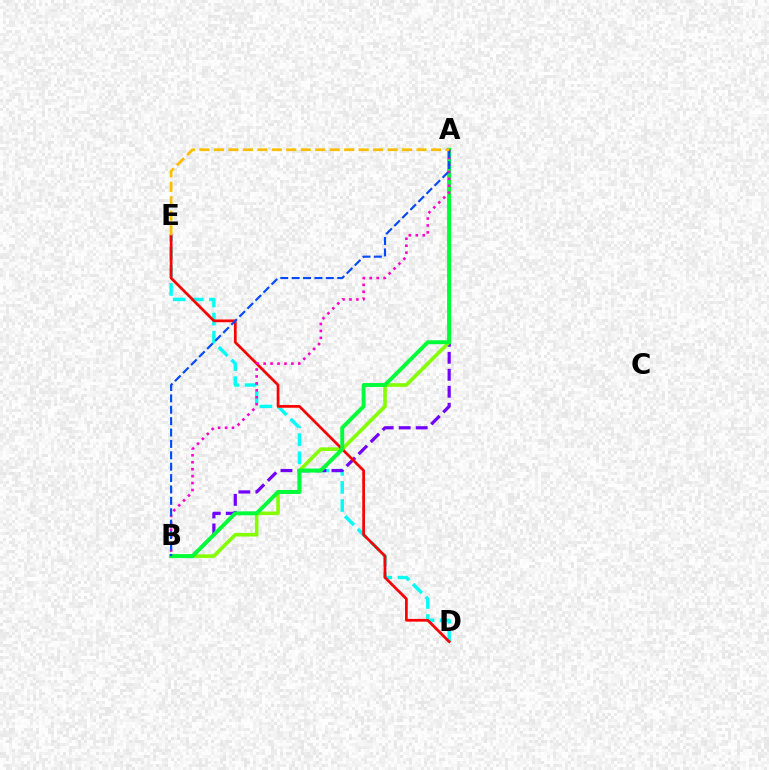{('D', 'E'): [{'color': '#00fff6', 'line_style': 'dashed', 'thickness': 2.46}, {'color': '#ff0000', 'line_style': 'solid', 'thickness': 1.97}], ('A', 'B'): [{'color': '#7200ff', 'line_style': 'dashed', 'thickness': 2.31}, {'color': '#84ff00', 'line_style': 'solid', 'thickness': 2.6}, {'color': '#00ff39', 'line_style': 'solid', 'thickness': 2.83}, {'color': '#ff00cf', 'line_style': 'dotted', 'thickness': 1.89}, {'color': '#004bff', 'line_style': 'dashed', 'thickness': 1.55}], ('A', 'E'): [{'color': '#ffbd00', 'line_style': 'dashed', 'thickness': 1.97}]}